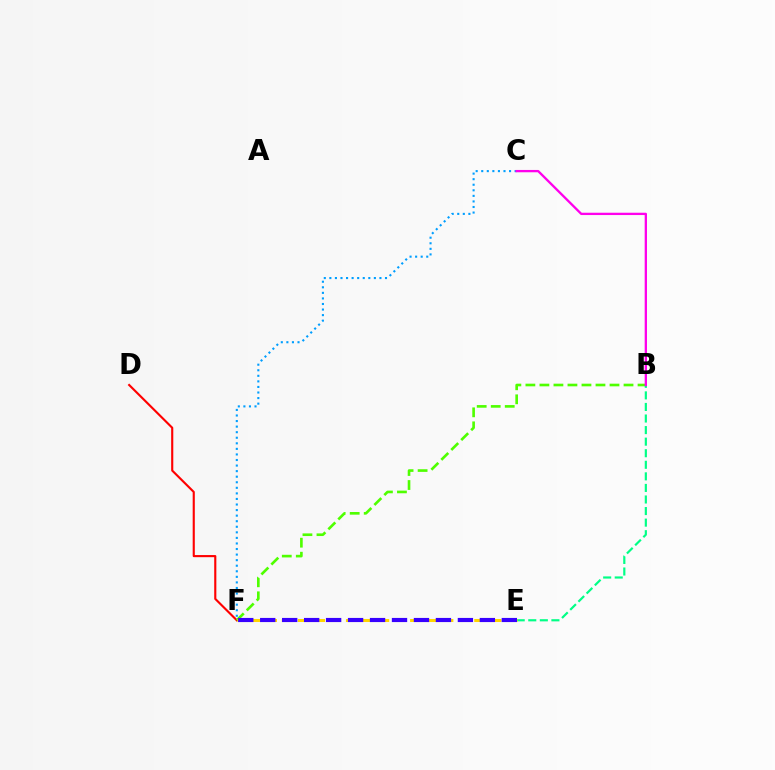{('D', 'F'): [{'color': '#ff0000', 'line_style': 'solid', 'thickness': 1.53}], ('C', 'F'): [{'color': '#009eff', 'line_style': 'dotted', 'thickness': 1.51}], ('B', 'F'): [{'color': '#4fff00', 'line_style': 'dashed', 'thickness': 1.9}], ('B', 'E'): [{'color': '#00ff86', 'line_style': 'dashed', 'thickness': 1.57}], ('E', 'F'): [{'color': '#ffd500', 'line_style': 'dashed', 'thickness': 2.18}, {'color': '#3700ff', 'line_style': 'dashed', 'thickness': 2.98}], ('B', 'C'): [{'color': '#ff00ed', 'line_style': 'solid', 'thickness': 1.67}]}